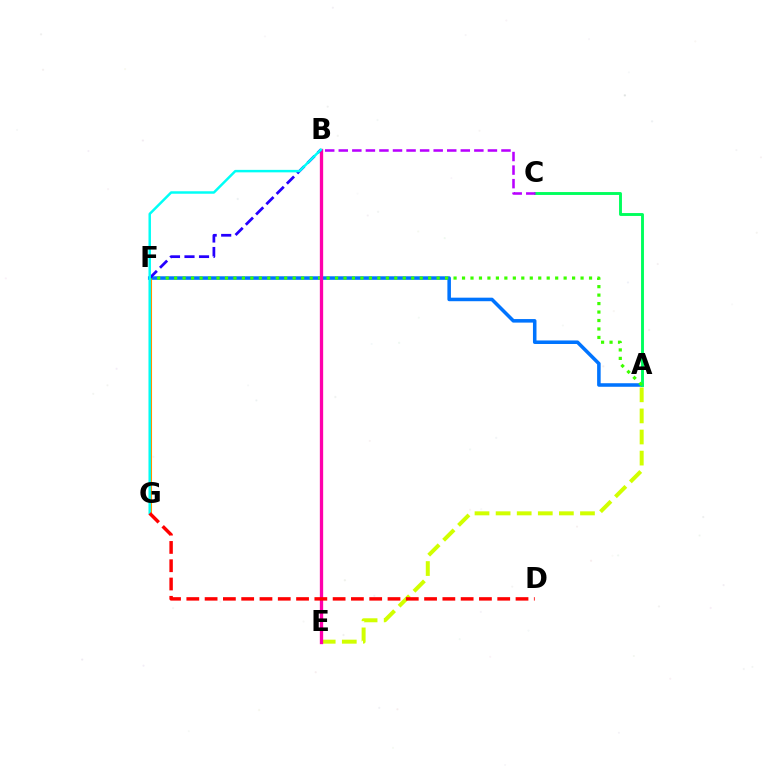{('A', 'F'): [{'color': '#0074ff', 'line_style': 'solid', 'thickness': 2.55}, {'color': '#3dff00', 'line_style': 'dotted', 'thickness': 2.3}], ('A', 'E'): [{'color': '#d1ff00', 'line_style': 'dashed', 'thickness': 2.87}], ('F', 'G'): [{'color': '#ff9400', 'line_style': 'solid', 'thickness': 2.21}], ('A', 'C'): [{'color': '#00ff5c', 'line_style': 'solid', 'thickness': 2.09}], ('B', 'E'): [{'color': '#ff00ac', 'line_style': 'solid', 'thickness': 2.38}], ('B', 'C'): [{'color': '#b900ff', 'line_style': 'dashed', 'thickness': 1.84}], ('B', 'F'): [{'color': '#2500ff', 'line_style': 'dashed', 'thickness': 1.97}], ('B', 'G'): [{'color': '#00fff6', 'line_style': 'solid', 'thickness': 1.78}], ('D', 'G'): [{'color': '#ff0000', 'line_style': 'dashed', 'thickness': 2.48}]}